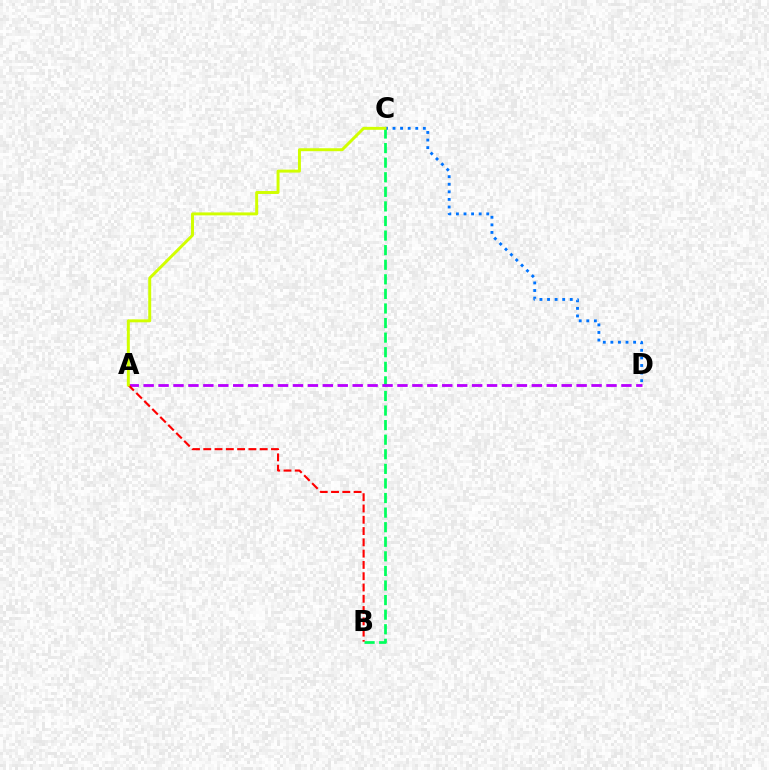{('B', 'C'): [{'color': '#00ff5c', 'line_style': 'dashed', 'thickness': 1.98}], ('A', 'D'): [{'color': '#b900ff', 'line_style': 'dashed', 'thickness': 2.03}], ('A', 'B'): [{'color': '#ff0000', 'line_style': 'dashed', 'thickness': 1.53}], ('C', 'D'): [{'color': '#0074ff', 'line_style': 'dotted', 'thickness': 2.06}], ('A', 'C'): [{'color': '#d1ff00', 'line_style': 'solid', 'thickness': 2.13}]}